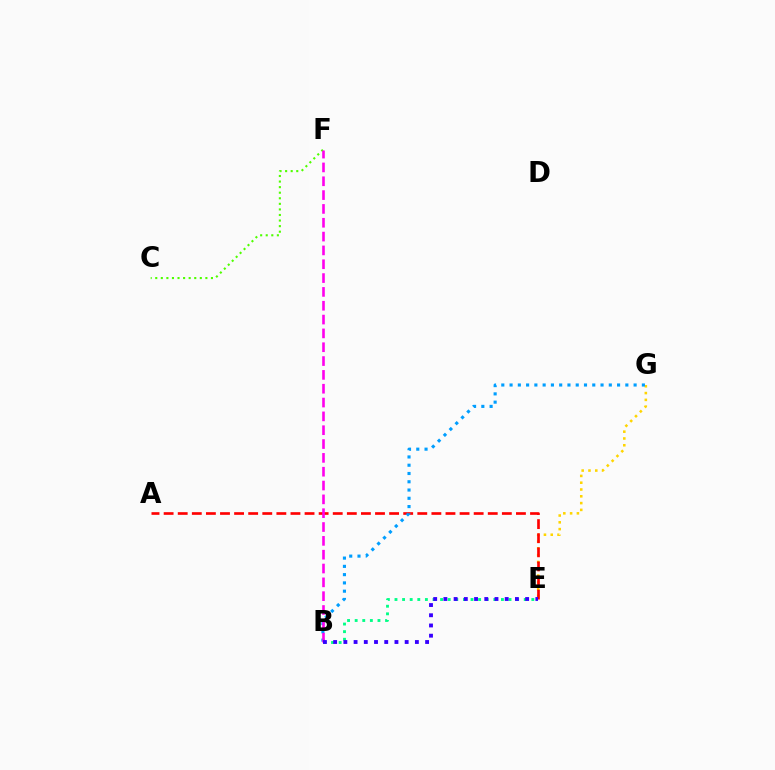{('B', 'E'): [{'color': '#00ff86', 'line_style': 'dotted', 'thickness': 2.07}, {'color': '#3700ff', 'line_style': 'dotted', 'thickness': 2.78}], ('E', 'G'): [{'color': '#ffd500', 'line_style': 'dotted', 'thickness': 1.85}], ('C', 'F'): [{'color': '#4fff00', 'line_style': 'dotted', 'thickness': 1.51}], ('A', 'E'): [{'color': '#ff0000', 'line_style': 'dashed', 'thickness': 1.91}], ('B', 'G'): [{'color': '#009eff', 'line_style': 'dotted', 'thickness': 2.25}], ('B', 'F'): [{'color': '#ff00ed', 'line_style': 'dashed', 'thickness': 1.88}]}